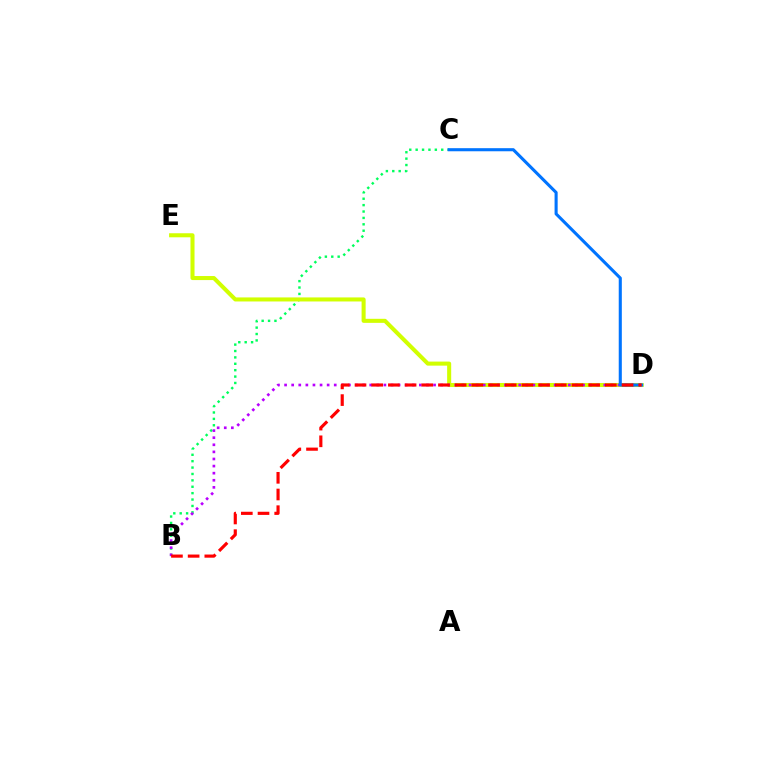{('B', 'C'): [{'color': '#00ff5c', 'line_style': 'dotted', 'thickness': 1.74}], ('D', 'E'): [{'color': '#d1ff00', 'line_style': 'solid', 'thickness': 2.92}], ('B', 'D'): [{'color': '#b900ff', 'line_style': 'dotted', 'thickness': 1.93}, {'color': '#ff0000', 'line_style': 'dashed', 'thickness': 2.27}], ('C', 'D'): [{'color': '#0074ff', 'line_style': 'solid', 'thickness': 2.22}]}